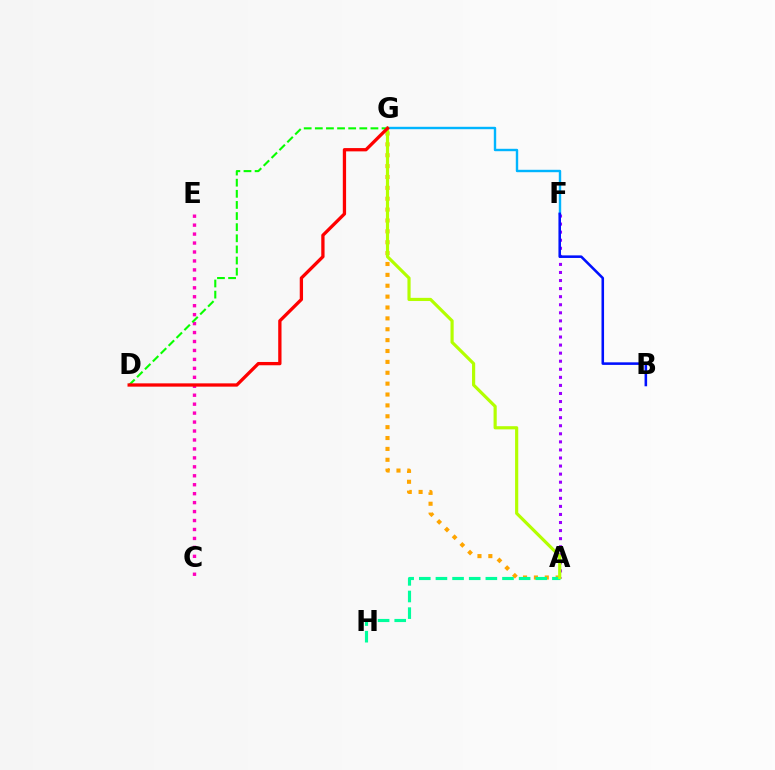{('C', 'E'): [{'color': '#ff00bd', 'line_style': 'dotted', 'thickness': 2.43}], ('A', 'G'): [{'color': '#ffa500', 'line_style': 'dotted', 'thickness': 2.96}, {'color': '#b3ff00', 'line_style': 'solid', 'thickness': 2.28}], ('A', 'H'): [{'color': '#00ff9d', 'line_style': 'dashed', 'thickness': 2.26}], ('A', 'F'): [{'color': '#9b00ff', 'line_style': 'dotted', 'thickness': 2.19}], ('D', 'G'): [{'color': '#08ff00', 'line_style': 'dashed', 'thickness': 1.51}, {'color': '#ff0000', 'line_style': 'solid', 'thickness': 2.37}], ('F', 'G'): [{'color': '#00b5ff', 'line_style': 'solid', 'thickness': 1.73}], ('B', 'F'): [{'color': '#0010ff', 'line_style': 'solid', 'thickness': 1.85}]}